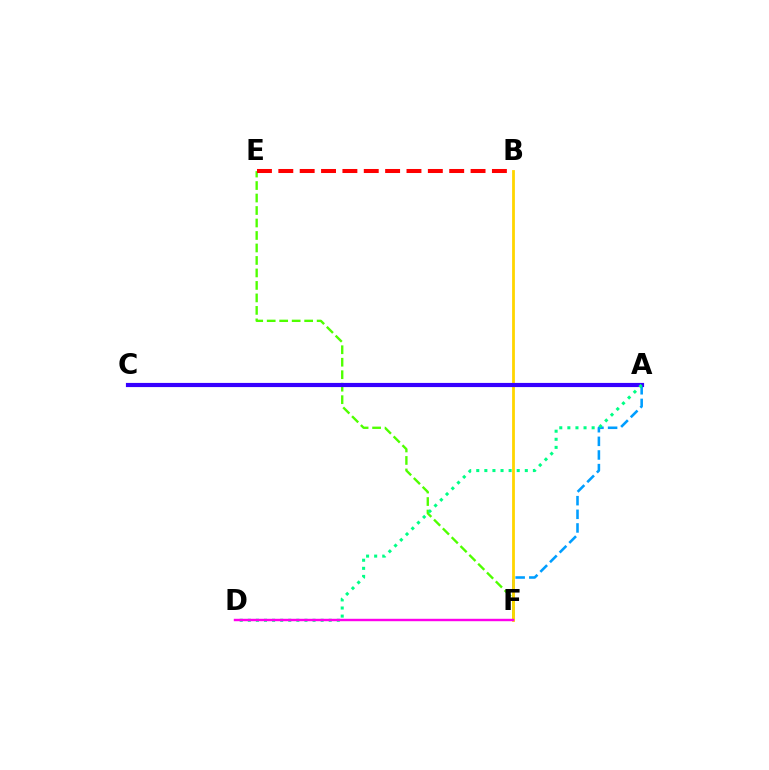{('A', 'F'): [{'color': '#009eff', 'line_style': 'dashed', 'thickness': 1.85}], ('E', 'F'): [{'color': '#4fff00', 'line_style': 'dashed', 'thickness': 1.7}], ('B', 'F'): [{'color': '#ffd500', 'line_style': 'solid', 'thickness': 2.02}], ('A', 'C'): [{'color': '#3700ff', 'line_style': 'solid', 'thickness': 3.0}], ('A', 'D'): [{'color': '#00ff86', 'line_style': 'dotted', 'thickness': 2.2}], ('D', 'F'): [{'color': '#ff00ed', 'line_style': 'solid', 'thickness': 1.74}], ('B', 'E'): [{'color': '#ff0000', 'line_style': 'dashed', 'thickness': 2.9}]}